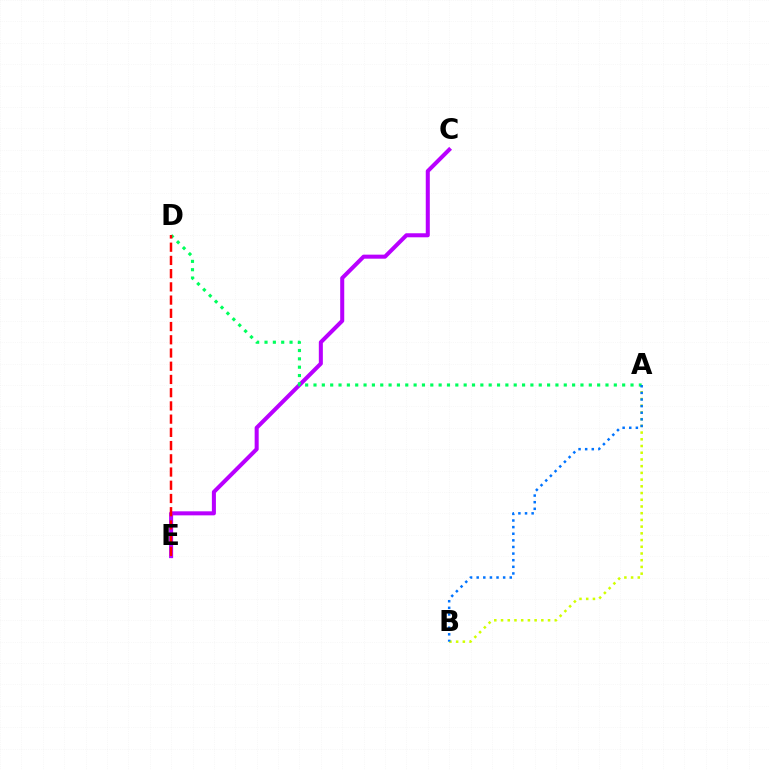{('C', 'E'): [{'color': '#b900ff', 'line_style': 'solid', 'thickness': 2.91}], ('A', 'B'): [{'color': '#d1ff00', 'line_style': 'dotted', 'thickness': 1.83}, {'color': '#0074ff', 'line_style': 'dotted', 'thickness': 1.8}], ('A', 'D'): [{'color': '#00ff5c', 'line_style': 'dotted', 'thickness': 2.27}], ('D', 'E'): [{'color': '#ff0000', 'line_style': 'dashed', 'thickness': 1.8}]}